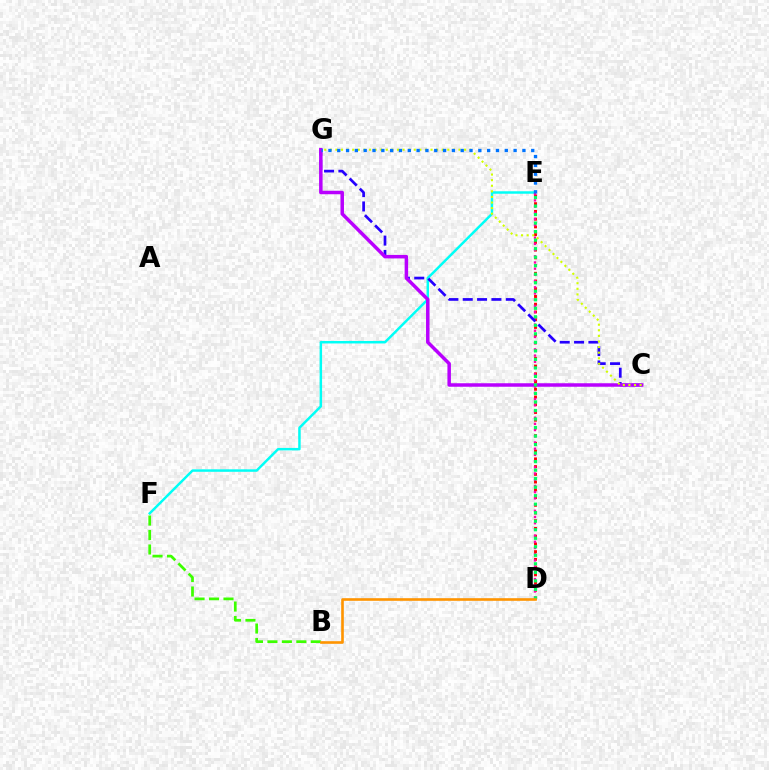{('E', 'F'): [{'color': '#00fff6', 'line_style': 'solid', 'thickness': 1.78}], ('D', 'E'): [{'color': '#ff0000', 'line_style': 'dotted', 'thickness': 2.1}, {'color': '#ff00ac', 'line_style': 'dotted', 'thickness': 1.69}, {'color': '#00ff5c', 'line_style': 'dotted', 'thickness': 2.31}], ('C', 'G'): [{'color': '#2500ff', 'line_style': 'dashed', 'thickness': 1.95}, {'color': '#b900ff', 'line_style': 'solid', 'thickness': 2.52}, {'color': '#d1ff00', 'line_style': 'dotted', 'thickness': 1.52}], ('B', 'F'): [{'color': '#3dff00', 'line_style': 'dashed', 'thickness': 1.96}], ('B', 'D'): [{'color': '#ff9400', 'line_style': 'solid', 'thickness': 1.89}], ('E', 'G'): [{'color': '#0074ff', 'line_style': 'dotted', 'thickness': 2.4}]}